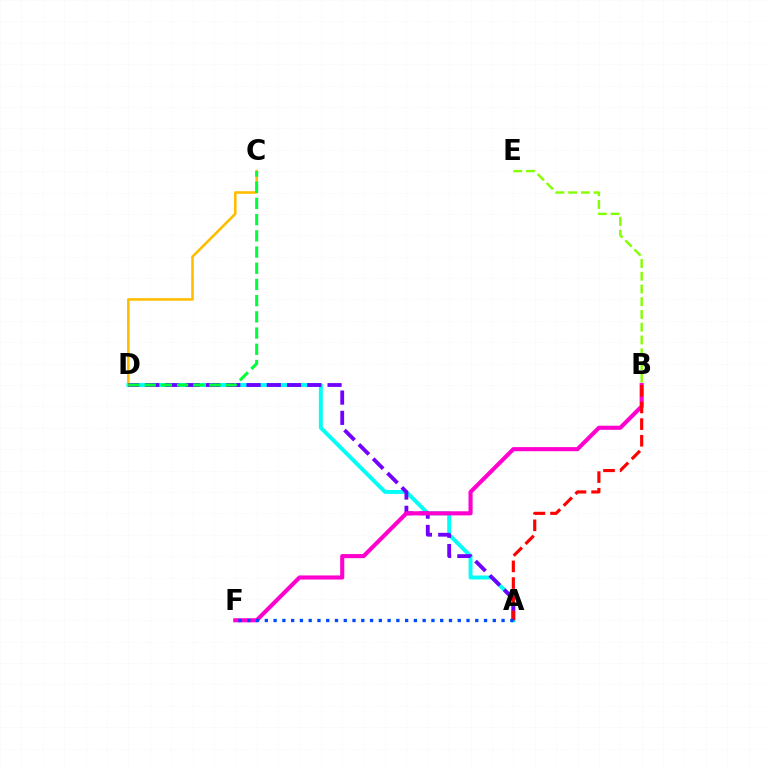{('A', 'D'): [{'color': '#00fff6', 'line_style': 'solid', 'thickness': 2.82}, {'color': '#7200ff', 'line_style': 'dashed', 'thickness': 2.75}], ('C', 'D'): [{'color': '#ffbd00', 'line_style': 'solid', 'thickness': 1.86}, {'color': '#00ff39', 'line_style': 'dashed', 'thickness': 2.2}], ('B', 'F'): [{'color': '#ff00cf', 'line_style': 'solid', 'thickness': 2.96}], ('A', 'B'): [{'color': '#ff0000', 'line_style': 'dashed', 'thickness': 2.26}], ('B', 'E'): [{'color': '#84ff00', 'line_style': 'dashed', 'thickness': 1.73}], ('A', 'F'): [{'color': '#004bff', 'line_style': 'dotted', 'thickness': 2.38}]}